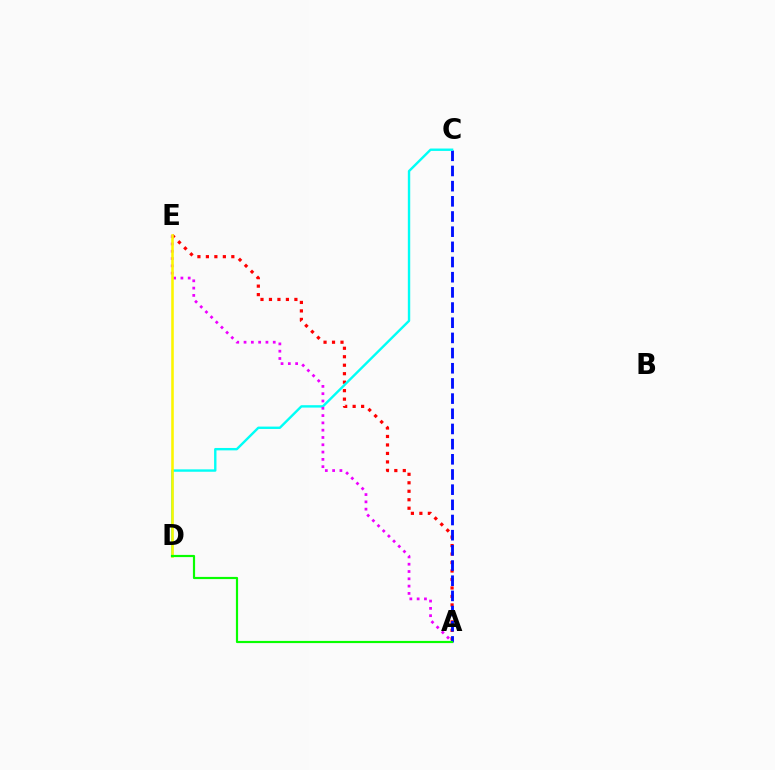{('A', 'E'): [{'color': '#ff0000', 'line_style': 'dotted', 'thickness': 2.3}, {'color': '#ee00ff', 'line_style': 'dotted', 'thickness': 1.98}], ('A', 'C'): [{'color': '#0010ff', 'line_style': 'dashed', 'thickness': 2.06}], ('C', 'D'): [{'color': '#00fff6', 'line_style': 'solid', 'thickness': 1.72}], ('D', 'E'): [{'color': '#fcf500', 'line_style': 'solid', 'thickness': 1.85}], ('A', 'D'): [{'color': '#08ff00', 'line_style': 'solid', 'thickness': 1.58}]}